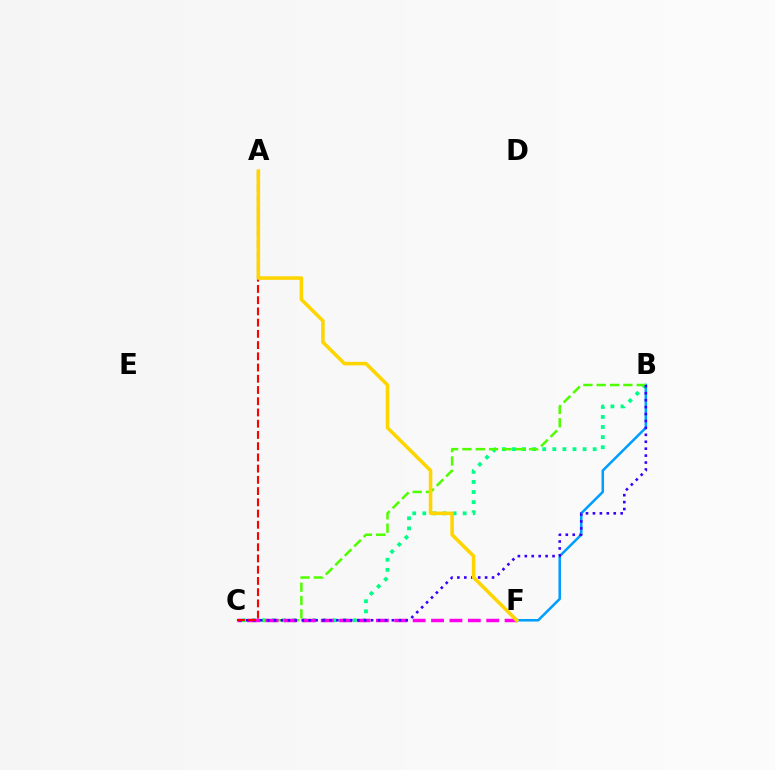{('B', 'F'): [{'color': '#009eff', 'line_style': 'solid', 'thickness': 1.83}], ('B', 'C'): [{'color': '#00ff86', 'line_style': 'dotted', 'thickness': 2.74}, {'color': '#4fff00', 'line_style': 'dashed', 'thickness': 1.81}, {'color': '#3700ff', 'line_style': 'dotted', 'thickness': 1.88}], ('C', 'F'): [{'color': '#ff00ed', 'line_style': 'dashed', 'thickness': 2.5}], ('A', 'C'): [{'color': '#ff0000', 'line_style': 'dashed', 'thickness': 1.53}], ('A', 'F'): [{'color': '#ffd500', 'line_style': 'solid', 'thickness': 2.56}]}